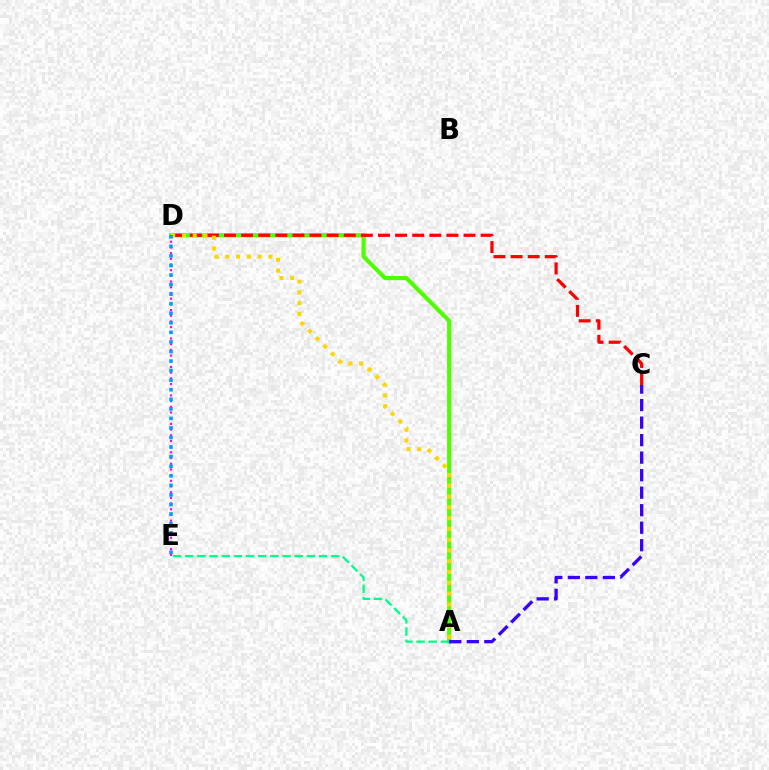{('A', 'D'): [{'color': '#4fff00', 'line_style': 'solid', 'thickness': 3.0}, {'color': '#ffd500', 'line_style': 'dotted', 'thickness': 2.93}], ('D', 'E'): [{'color': '#ff00ed', 'line_style': 'dotted', 'thickness': 1.55}, {'color': '#009eff', 'line_style': 'dotted', 'thickness': 2.6}], ('C', 'D'): [{'color': '#ff0000', 'line_style': 'dashed', 'thickness': 2.32}], ('A', 'E'): [{'color': '#00ff86', 'line_style': 'dashed', 'thickness': 1.65}], ('A', 'C'): [{'color': '#3700ff', 'line_style': 'dashed', 'thickness': 2.38}]}